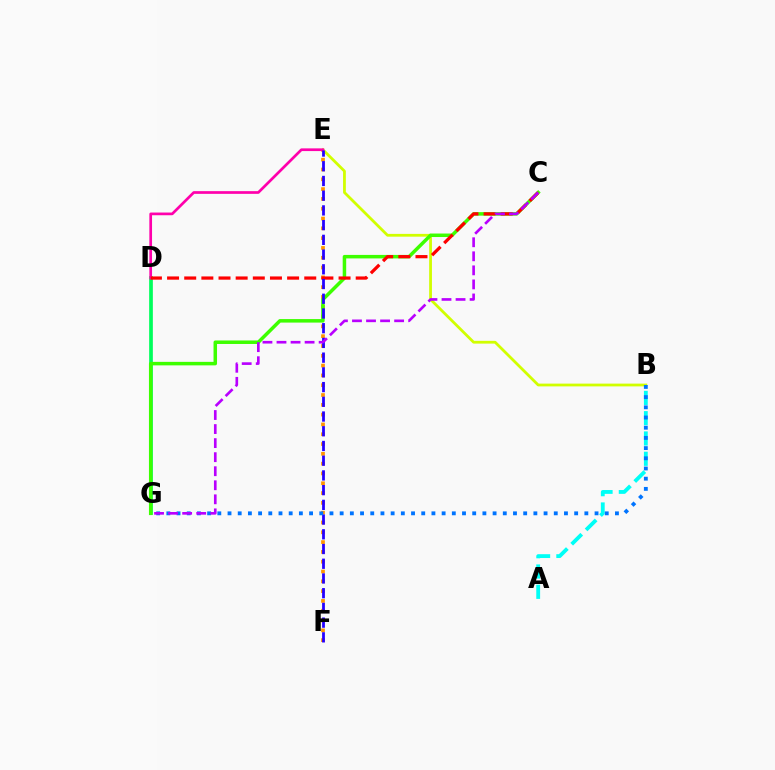{('D', 'G'): [{'color': '#00ff5c', 'line_style': 'solid', 'thickness': 2.66}], ('A', 'B'): [{'color': '#00fff6', 'line_style': 'dashed', 'thickness': 2.76}], ('E', 'F'): [{'color': '#ff9400', 'line_style': 'dotted', 'thickness': 2.66}, {'color': '#2500ff', 'line_style': 'dashed', 'thickness': 2.0}], ('B', 'E'): [{'color': '#d1ff00', 'line_style': 'solid', 'thickness': 2.0}], ('C', 'G'): [{'color': '#3dff00', 'line_style': 'solid', 'thickness': 2.52}, {'color': '#b900ff', 'line_style': 'dashed', 'thickness': 1.91}], ('D', 'E'): [{'color': '#ff00ac', 'line_style': 'solid', 'thickness': 1.94}], ('C', 'D'): [{'color': '#ff0000', 'line_style': 'dashed', 'thickness': 2.33}], ('B', 'G'): [{'color': '#0074ff', 'line_style': 'dotted', 'thickness': 2.77}]}